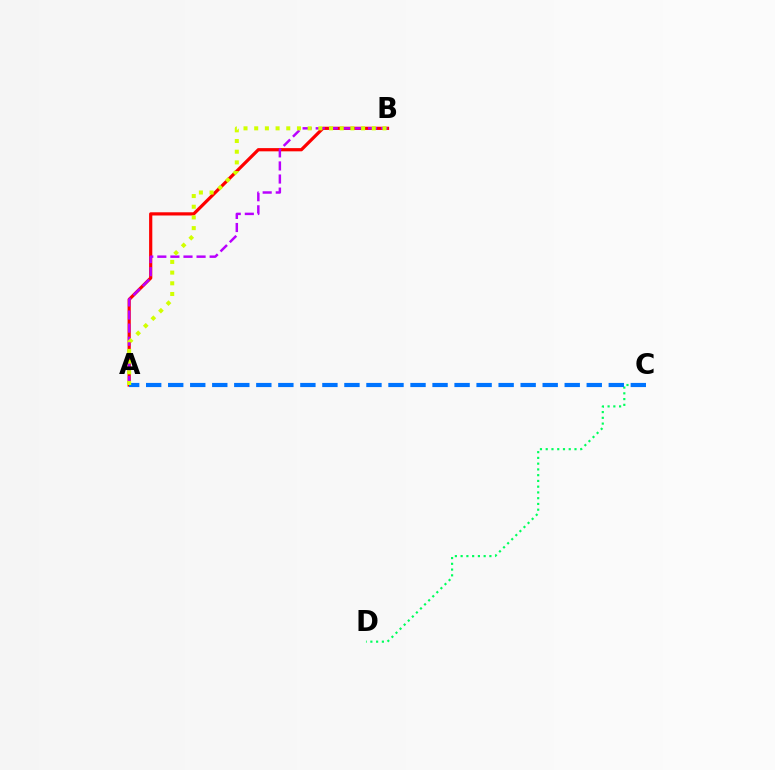{('C', 'D'): [{'color': '#00ff5c', 'line_style': 'dotted', 'thickness': 1.56}], ('A', 'B'): [{'color': '#ff0000', 'line_style': 'solid', 'thickness': 2.31}, {'color': '#b900ff', 'line_style': 'dashed', 'thickness': 1.78}, {'color': '#d1ff00', 'line_style': 'dotted', 'thickness': 2.9}], ('A', 'C'): [{'color': '#0074ff', 'line_style': 'dashed', 'thickness': 2.99}]}